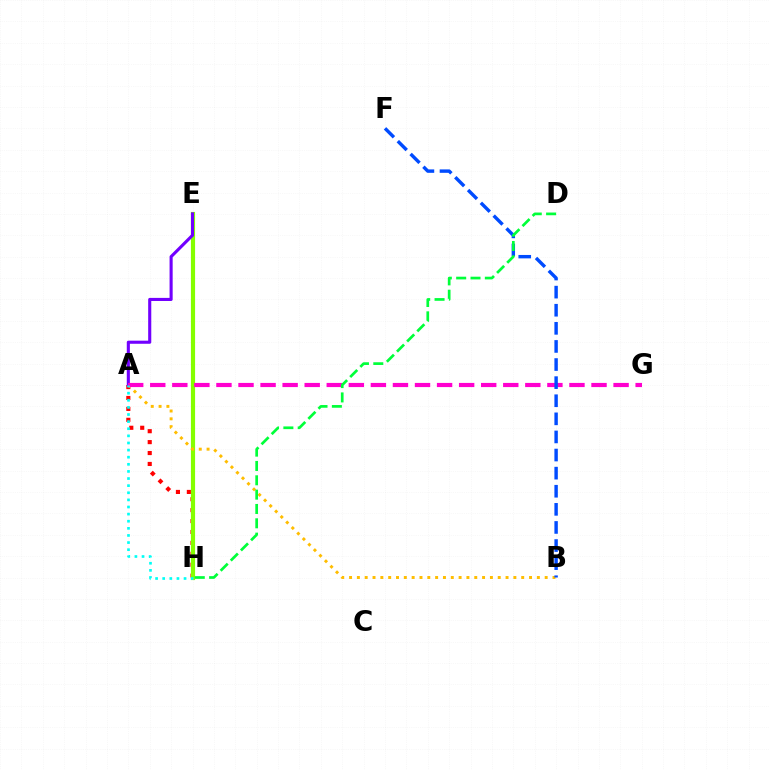{('A', 'H'): [{'color': '#ff0000', 'line_style': 'dotted', 'thickness': 2.97}, {'color': '#00fff6', 'line_style': 'dotted', 'thickness': 1.93}], ('E', 'H'): [{'color': '#84ff00', 'line_style': 'solid', 'thickness': 3.0}], ('A', 'B'): [{'color': '#ffbd00', 'line_style': 'dotted', 'thickness': 2.13}], ('A', 'E'): [{'color': '#7200ff', 'line_style': 'solid', 'thickness': 2.23}], ('A', 'G'): [{'color': '#ff00cf', 'line_style': 'dashed', 'thickness': 3.0}], ('B', 'F'): [{'color': '#004bff', 'line_style': 'dashed', 'thickness': 2.46}], ('D', 'H'): [{'color': '#00ff39', 'line_style': 'dashed', 'thickness': 1.95}]}